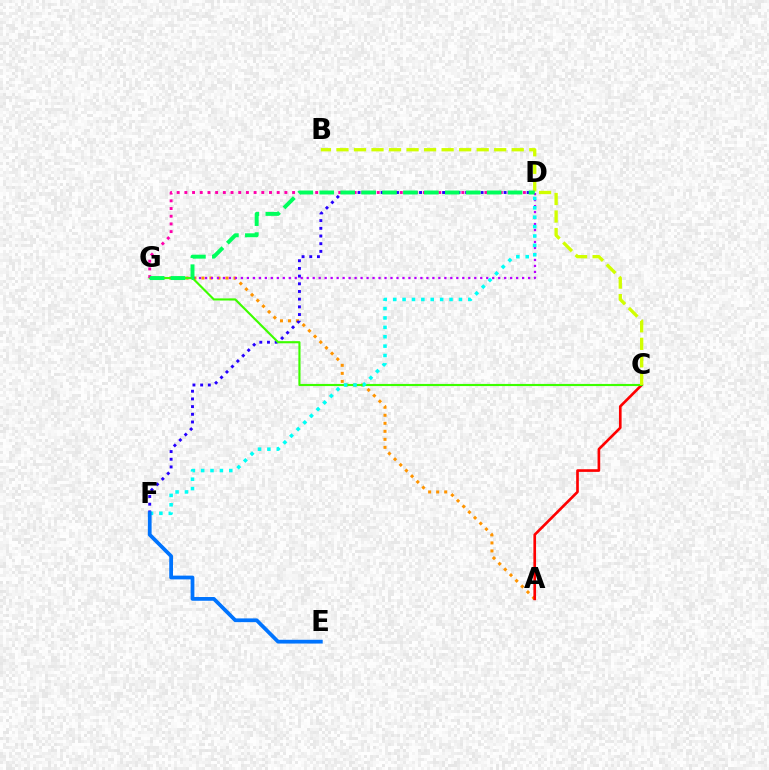{('A', 'G'): [{'color': '#ff9400', 'line_style': 'dotted', 'thickness': 2.18}], ('D', 'G'): [{'color': '#b900ff', 'line_style': 'dotted', 'thickness': 1.63}, {'color': '#ff00ac', 'line_style': 'dotted', 'thickness': 2.09}, {'color': '#00ff5c', 'line_style': 'dashed', 'thickness': 2.84}], ('A', 'C'): [{'color': '#ff0000', 'line_style': 'solid', 'thickness': 1.91}], ('D', 'F'): [{'color': '#2500ff', 'line_style': 'dotted', 'thickness': 2.09}, {'color': '#00fff6', 'line_style': 'dotted', 'thickness': 2.55}], ('C', 'G'): [{'color': '#3dff00', 'line_style': 'solid', 'thickness': 1.54}], ('B', 'C'): [{'color': '#d1ff00', 'line_style': 'dashed', 'thickness': 2.38}], ('E', 'F'): [{'color': '#0074ff', 'line_style': 'solid', 'thickness': 2.71}]}